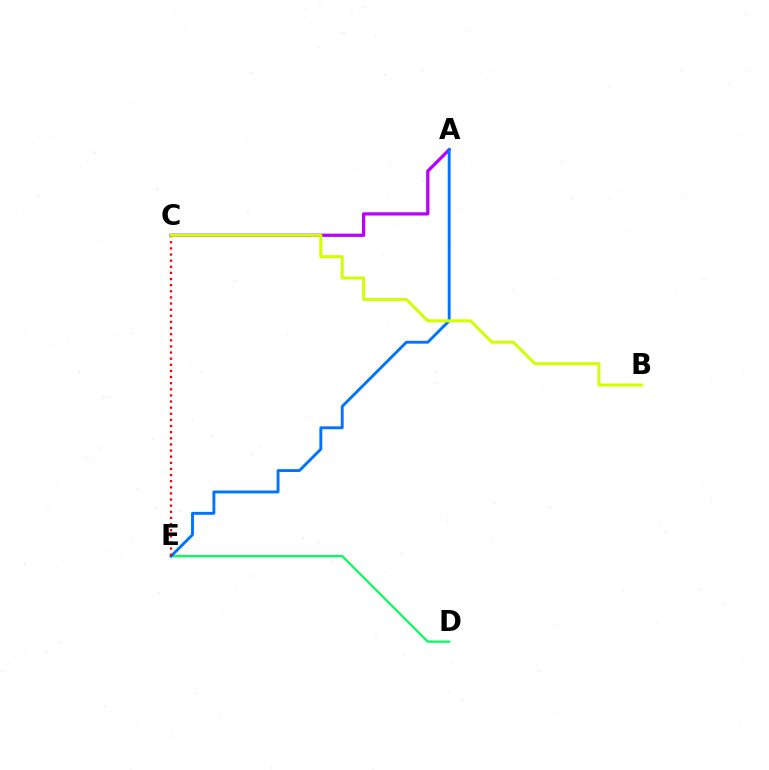{('D', 'E'): [{'color': '#00ff5c', 'line_style': 'solid', 'thickness': 1.61}], ('A', 'C'): [{'color': '#b900ff', 'line_style': 'solid', 'thickness': 2.34}], ('A', 'E'): [{'color': '#0074ff', 'line_style': 'solid', 'thickness': 2.08}], ('C', 'E'): [{'color': '#ff0000', 'line_style': 'dotted', 'thickness': 1.66}], ('B', 'C'): [{'color': '#d1ff00', 'line_style': 'solid', 'thickness': 2.17}]}